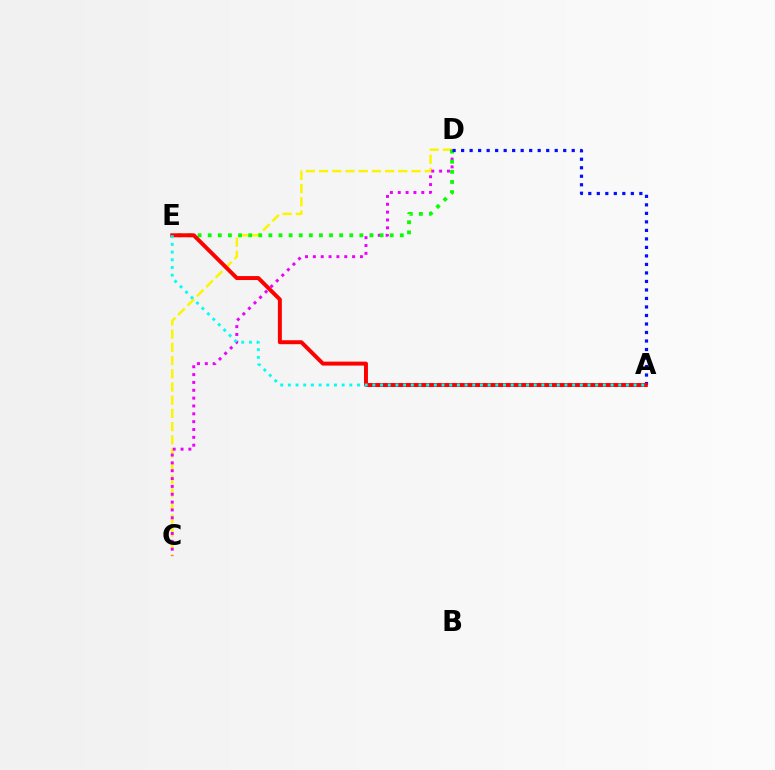{('C', 'D'): [{'color': '#fcf500', 'line_style': 'dashed', 'thickness': 1.79}, {'color': '#ee00ff', 'line_style': 'dotted', 'thickness': 2.13}], ('D', 'E'): [{'color': '#08ff00', 'line_style': 'dotted', 'thickness': 2.75}], ('A', 'D'): [{'color': '#0010ff', 'line_style': 'dotted', 'thickness': 2.31}], ('A', 'E'): [{'color': '#ff0000', 'line_style': 'solid', 'thickness': 2.85}, {'color': '#00fff6', 'line_style': 'dotted', 'thickness': 2.09}]}